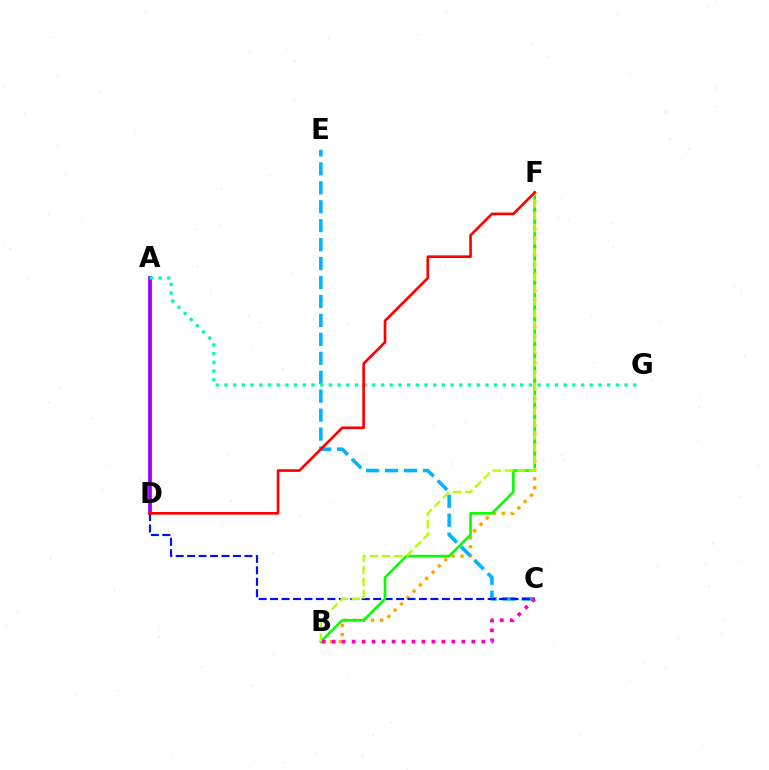{('B', 'F'): [{'color': '#ffa500', 'line_style': 'dotted', 'thickness': 2.43}, {'color': '#08ff00', 'line_style': 'solid', 'thickness': 1.87}, {'color': '#b3ff00', 'line_style': 'dashed', 'thickness': 1.66}], ('C', 'E'): [{'color': '#00b5ff', 'line_style': 'dashed', 'thickness': 2.57}], ('C', 'D'): [{'color': '#0010ff', 'line_style': 'dashed', 'thickness': 1.56}], ('A', 'D'): [{'color': '#9b00ff', 'line_style': 'solid', 'thickness': 2.7}], ('B', 'C'): [{'color': '#ff00bd', 'line_style': 'dotted', 'thickness': 2.71}], ('A', 'G'): [{'color': '#00ff9d', 'line_style': 'dotted', 'thickness': 2.36}], ('D', 'F'): [{'color': '#ff0000', 'line_style': 'solid', 'thickness': 1.91}]}